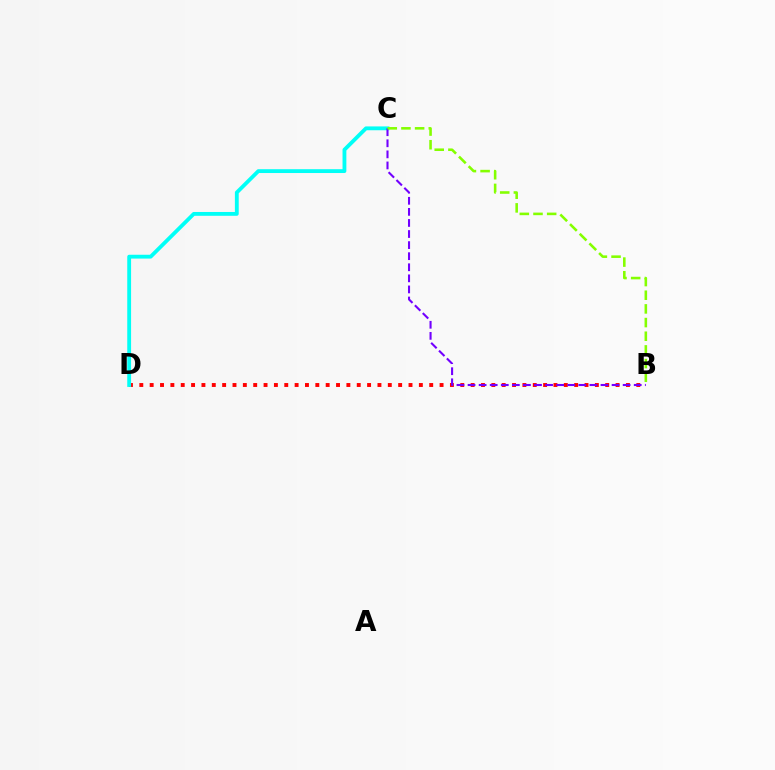{('B', 'D'): [{'color': '#ff0000', 'line_style': 'dotted', 'thickness': 2.81}], ('C', 'D'): [{'color': '#00fff6', 'line_style': 'solid', 'thickness': 2.76}], ('B', 'C'): [{'color': '#7200ff', 'line_style': 'dashed', 'thickness': 1.51}, {'color': '#84ff00', 'line_style': 'dashed', 'thickness': 1.86}]}